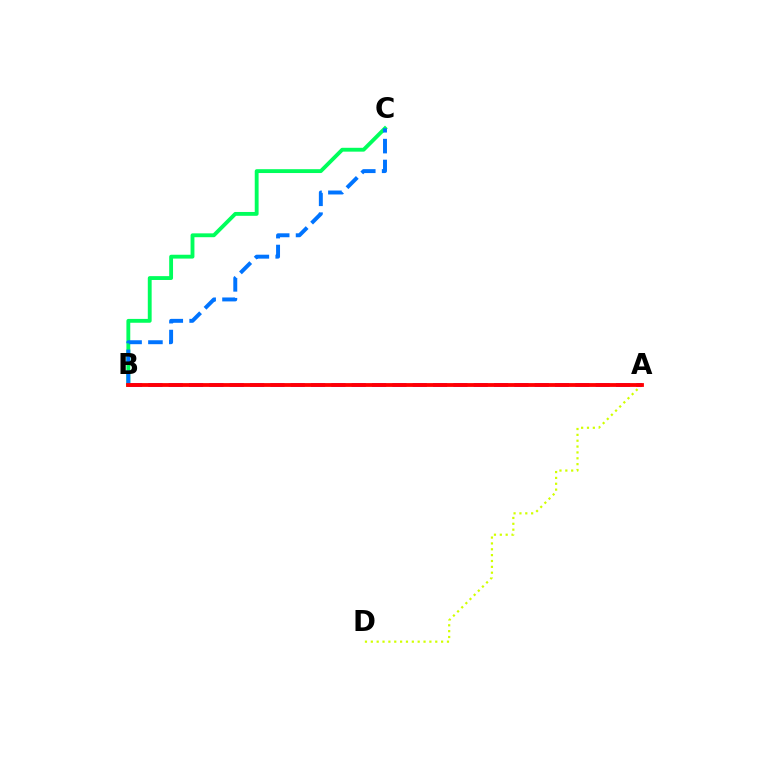{('A', 'D'): [{'color': '#d1ff00', 'line_style': 'dotted', 'thickness': 1.59}], ('B', 'C'): [{'color': '#00ff5c', 'line_style': 'solid', 'thickness': 2.77}, {'color': '#0074ff', 'line_style': 'dashed', 'thickness': 2.83}], ('A', 'B'): [{'color': '#b900ff', 'line_style': 'dashed', 'thickness': 2.76}, {'color': '#ff0000', 'line_style': 'solid', 'thickness': 2.74}]}